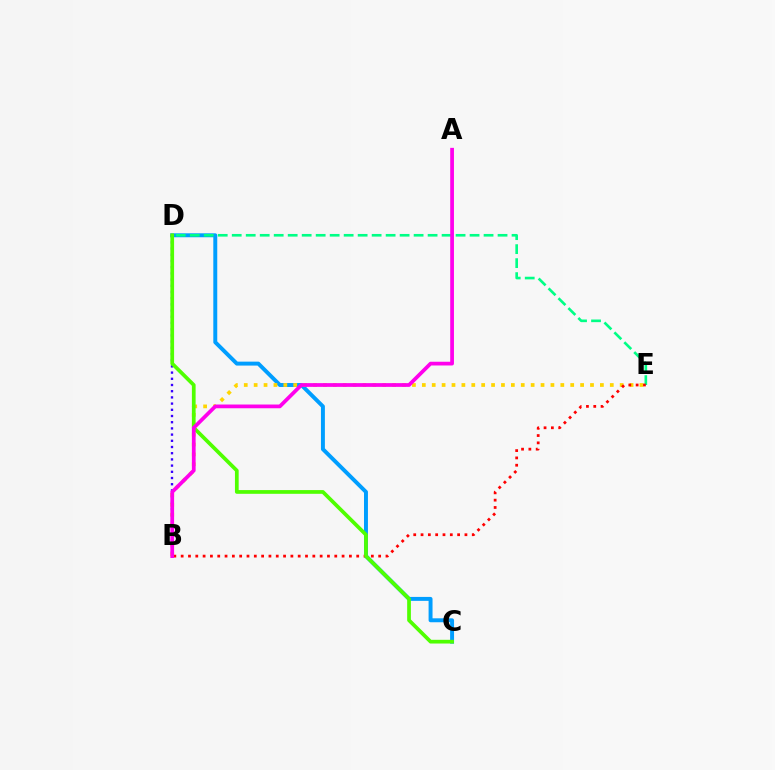{('C', 'D'): [{'color': '#009eff', 'line_style': 'solid', 'thickness': 2.84}, {'color': '#4fff00', 'line_style': 'solid', 'thickness': 2.68}], ('D', 'E'): [{'color': '#00ff86', 'line_style': 'dashed', 'thickness': 1.9}], ('B', 'D'): [{'color': '#3700ff', 'line_style': 'dotted', 'thickness': 1.68}], ('B', 'E'): [{'color': '#ffd500', 'line_style': 'dotted', 'thickness': 2.69}, {'color': '#ff0000', 'line_style': 'dotted', 'thickness': 1.99}], ('A', 'B'): [{'color': '#ff00ed', 'line_style': 'solid', 'thickness': 2.69}]}